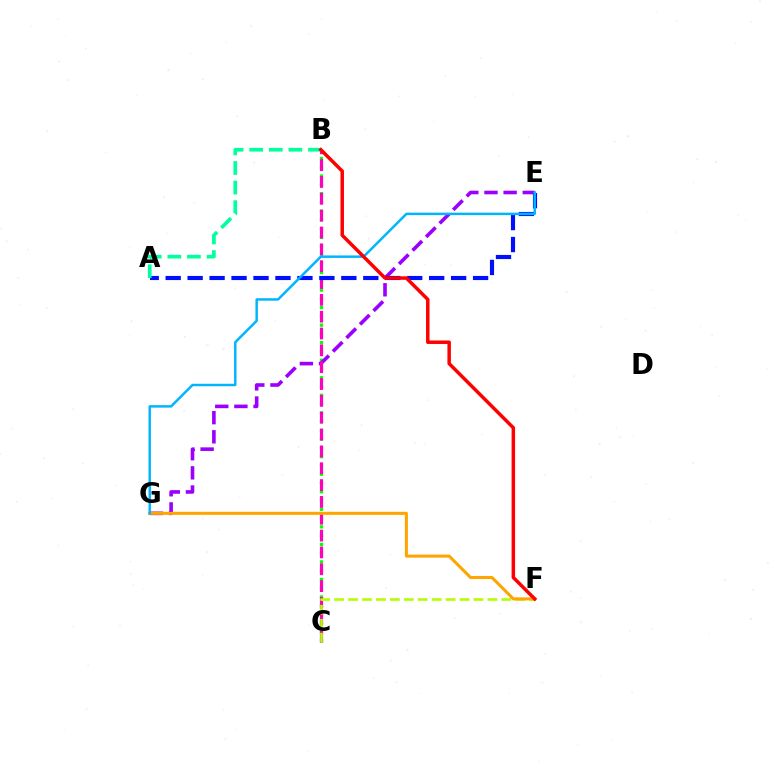{('B', 'C'): [{'color': '#08ff00', 'line_style': 'dotted', 'thickness': 2.38}, {'color': '#ff00bd', 'line_style': 'dashed', 'thickness': 2.29}], ('E', 'G'): [{'color': '#9b00ff', 'line_style': 'dashed', 'thickness': 2.6}, {'color': '#00b5ff', 'line_style': 'solid', 'thickness': 1.78}], ('A', 'E'): [{'color': '#0010ff', 'line_style': 'dashed', 'thickness': 2.98}], ('C', 'F'): [{'color': '#b3ff00', 'line_style': 'dashed', 'thickness': 1.89}], ('A', 'B'): [{'color': '#00ff9d', 'line_style': 'dashed', 'thickness': 2.66}], ('F', 'G'): [{'color': '#ffa500', 'line_style': 'solid', 'thickness': 2.2}], ('B', 'F'): [{'color': '#ff0000', 'line_style': 'solid', 'thickness': 2.51}]}